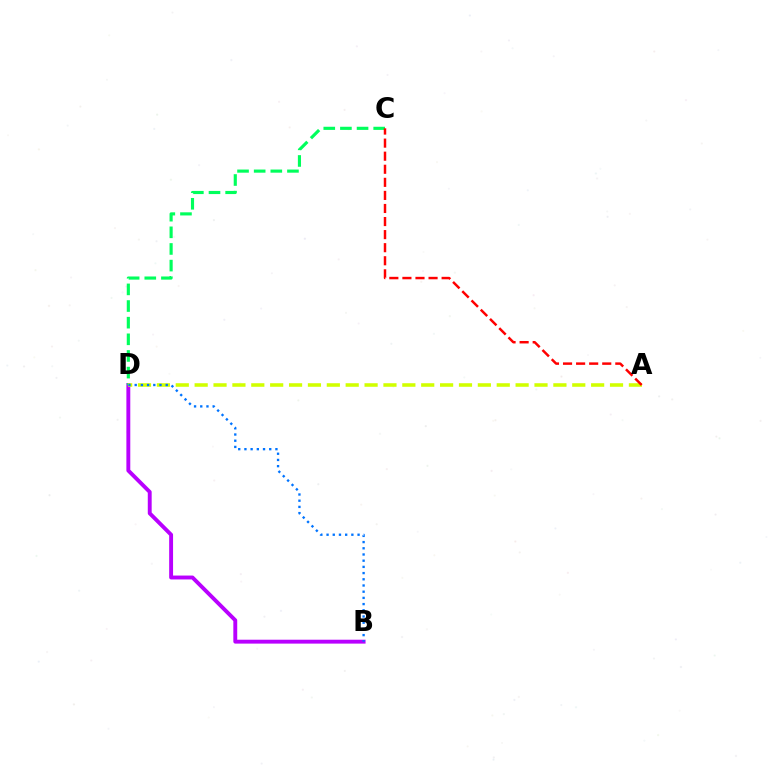{('B', 'D'): [{'color': '#b900ff', 'line_style': 'solid', 'thickness': 2.8}, {'color': '#0074ff', 'line_style': 'dotted', 'thickness': 1.68}], ('C', 'D'): [{'color': '#00ff5c', 'line_style': 'dashed', 'thickness': 2.26}], ('A', 'D'): [{'color': '#d1ff00', 'line_style': 'dashed', 'thickness': 2.56}], ('A', 'C'): [{'color': '#ff0000', 'line_style': 'dashed', 'thickness': 1.78}]}